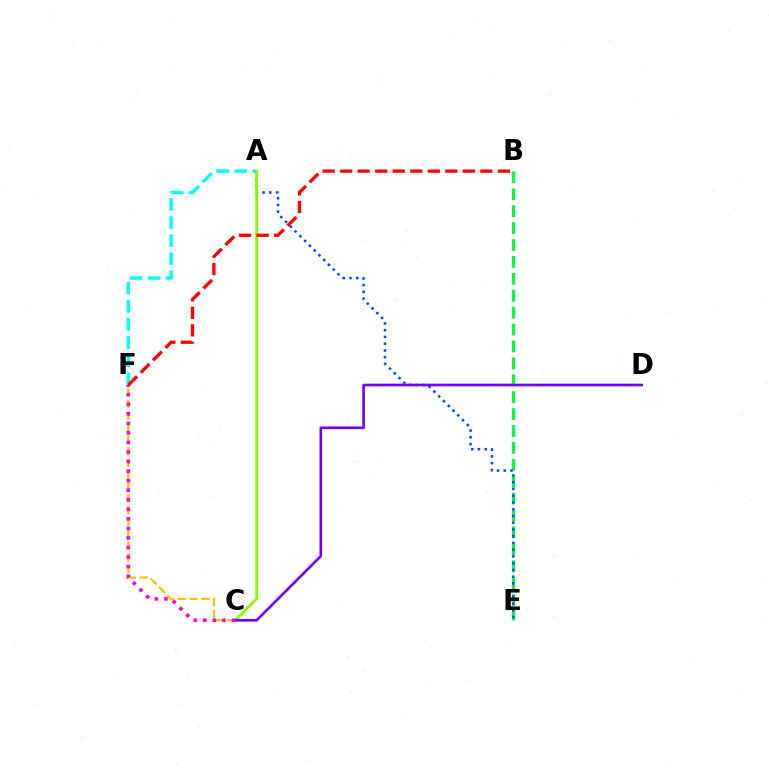{('A', 'F'): [{'color': '#00fff6', 'line_style': 'dashed', 'thickness': 2.46}], ('C', 'F'): [{'color': '#ffbd00', 'line_style': 'dashed', 'thickness': 1.6}, {'color': '#ff00cf', 'line_style': 'dotted', 'thickness': 2.6}], ('B', 'E'): [{'color': '#00ff39', 'line_style': 'dashed', 'thickness': 2.3}], ('A', 'E'): [{'color': '#004bff', 'line_style': 'dotted', 'thickness': 1.83}], ('A', 'C'): [{'color': '#84ff00', 'line_style': 'solid', 'thickness': 1.99}], ('C', 'D'): [{'color': '#7200ff', 'line_style': 'solid', 'thickness': 1.91}], ('B', 'F'): [{'color': '#ff0000', 'line_style': 'dashed', 'thickness': 2.38}]}